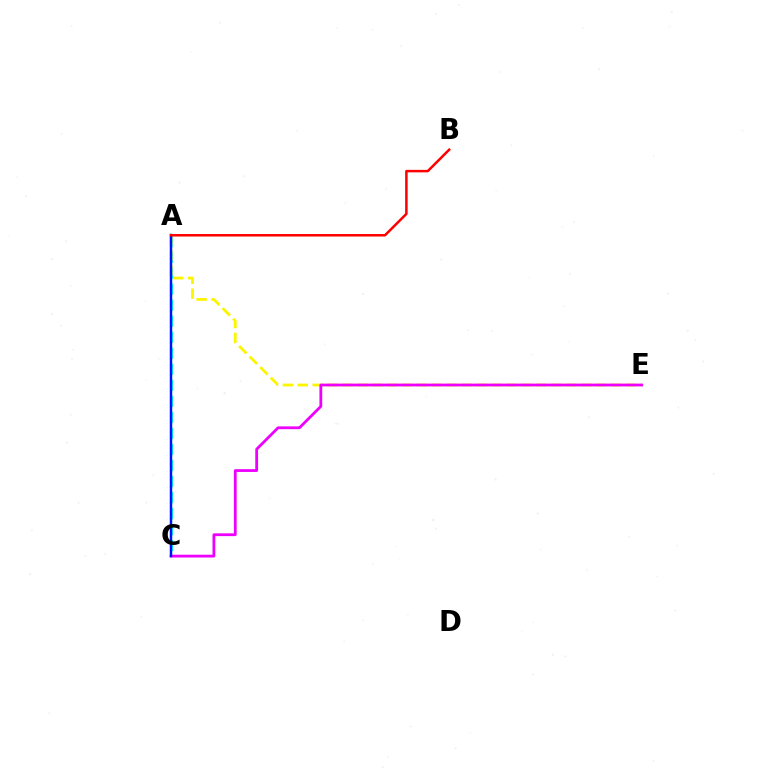{('A', 'C'): [{'color': '#08ff00', 'line_style': 'solid', 'thickness': 1.67}, {'color': '#00fff6', 'line_style': 'dashed', 'thickness': 2.18}, {'color': '#0010ff', 'line_style': 'solid', 'thickness': 1.7}], ('A', 'E'): [{'color': '#fcf500', 'line_style': 'dashed', 'thickness': 2.03}], ('C', 'E'): [{'color': '#ee00ff', 'line_style': 'solid', 'thickness': 2.01}], ('A', 'B'): [{'color': '#ff0000', 'line_style': 'solid', 'thickness': 1.8}]}